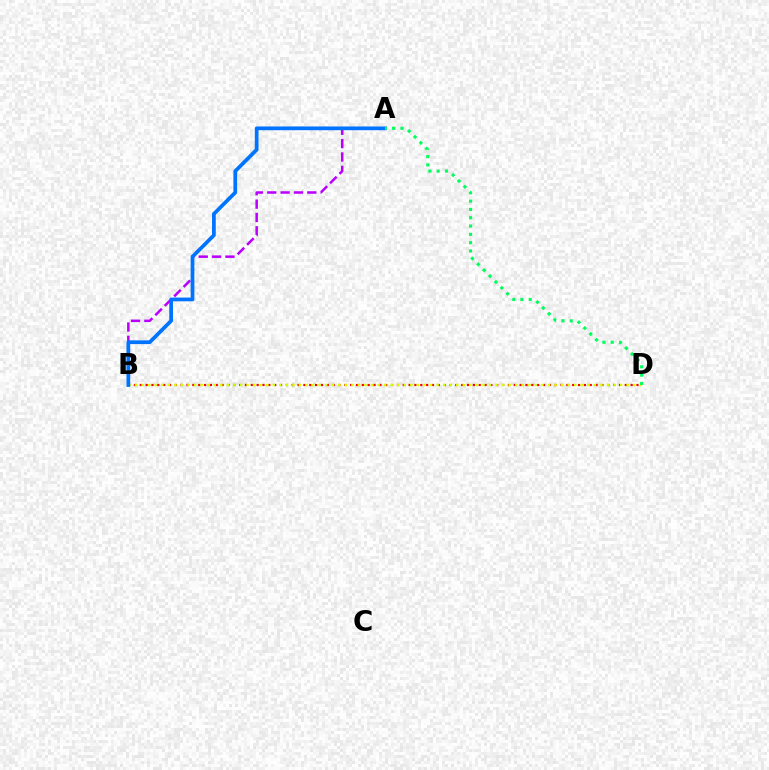{('B', 'D'): [{'color': '#ff0000', 'line_style': 'dotted', 'thickness': 1.59}, {'color': '#d1ff00', 'line_style': 'dotted', 'thickness': 1.78}], ('A', 'B'): [{'color': '#b900ff', 'line_style': 'dashed', 'thickness': 1.81}, {'color': '#0074ff', 'line_style': 'solid', 'thickness': 2.7}], ('A', 'D'): [{'color': '#00ff5c', 'line_style': 'dotted', 'thickness': 2.26}]}